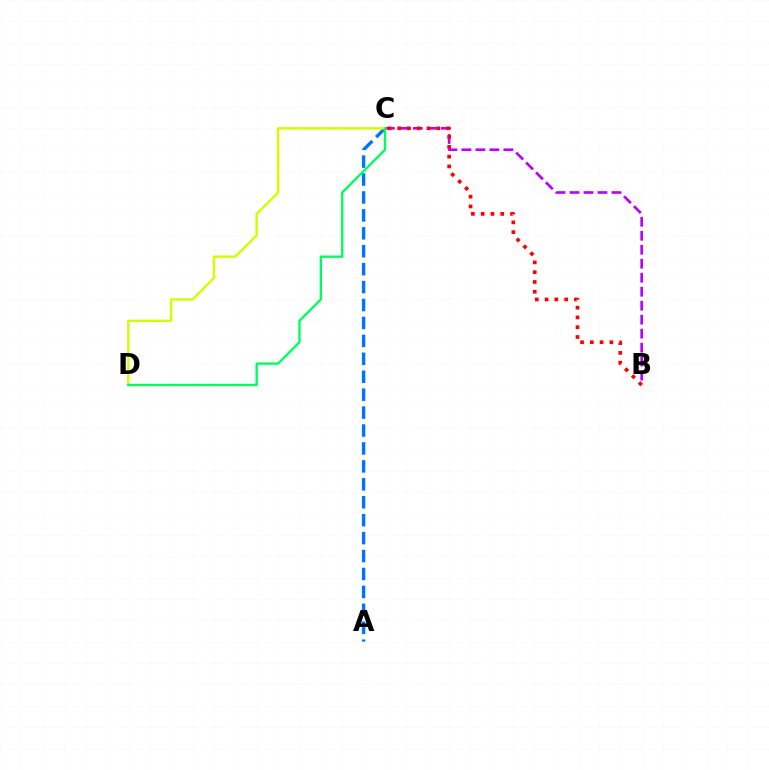{('B', 'C'): [{'color': '#b900ff', 'line_style': 'dashed', 'thickness': 1.9}, {'color': '#ff0000', 'line_style': 'dotted', 'thickness': 2.66}], ('A', 'C'): [{'color': '#0074ff', 'line_style': 'dashed', 'thickness': 2.44}], ('C', 'D'): [{'color': '#d1ff00', 'line_style': 'solid', 'thickness': 1.74}, {'color': '#00ff5c', 'line_style': 'solid', 'thickness': 1.69}]}